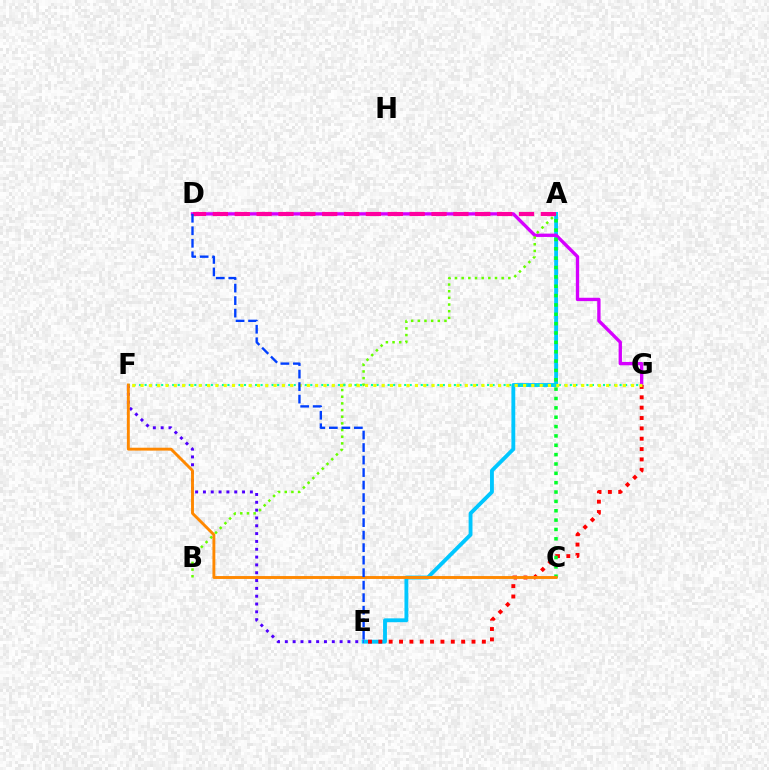{('A', 'E'): [{'color': '#00c7ff', 'line_style': 'solid', 'thickness': 2.77}], ('D', 'G'): [{'color': '#d600ff', 'line_style': 'solid', 'thickness': 2.4}], ('E', 'G'): [{'color': '#ff0000', 'line_style': 'dotted', 'thickness': 2.81}], ('E', 'F'): [{'color': '#4f00ff', 'line_style': 'dotted', 'thickness': 2.13}], ('A', 'B'): [{'color': '#66ff00', 'line_style': 'dotted', 'thickness': 1.81}], ('F', 'G'): [{'color': '#00ffaf', 'line_style': 'dotted', 'thickness': 1.5}, {'color': '#eeff00', 'line_style': 'dotted', 'thickness': 2.26}], ('A', 'D'): [{'color': '#ff00a0', 'line_style': 'dashed', 'thickness': 2.97}], ('A', 'C'): [{'color': '#00ff27', 'line_style': 'dotted', 'thickness': 2.54}], ('C', 'F'): [{'color': '#ff8800', 'line_style': 'solid', 'thickness': 2.09}], ('D', 'E'): [{'color': '#003fff', 'line_style': 'dashed', 'thickness': 1.7}]}